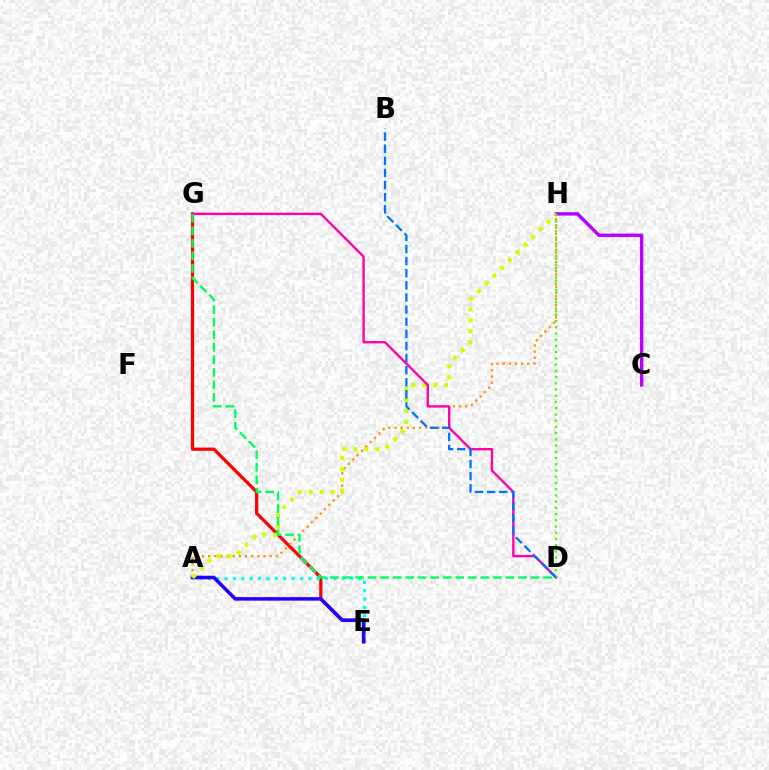{('E', 'G'): [{'color': '#ff0000', 'line_style': 'solid', 'thickness': 2.33}], ('C', 'H'): [{'color': '#b900ff', 'line_style': 'solid', 'thickness': 2.46}], ('A', 'E'): [{'color': '#00fff6', 'line_style': 'dotted', 'thickness': 2.27}, {'color': '#2500ff', 'line_style': 'solid', 'thickness': 2.55}], ('A', 'H'): [{'color': '#ff9400', 'line_style': 'dotted', 'thickness': 1.67}, {'color': '#d1ff00', 'line_style': 'dotted', 'thickness': 2.97}], ('D', 'G'): [{'color': '#ff00ac', 'line_style': 'solid', 'thickness': 1.71}, {'color': '#00ff5c', 'line_style': 'dashed', 'thickness': 1.7}], ('D', 'H'): [{'color': '#3dff00', 'line_style': 'dotted', 'thickness': 1.69}], ('B', 'D'): [{'color': '#0074ff', 'line_style': 'dashed', 'thickness': 1.65}]}